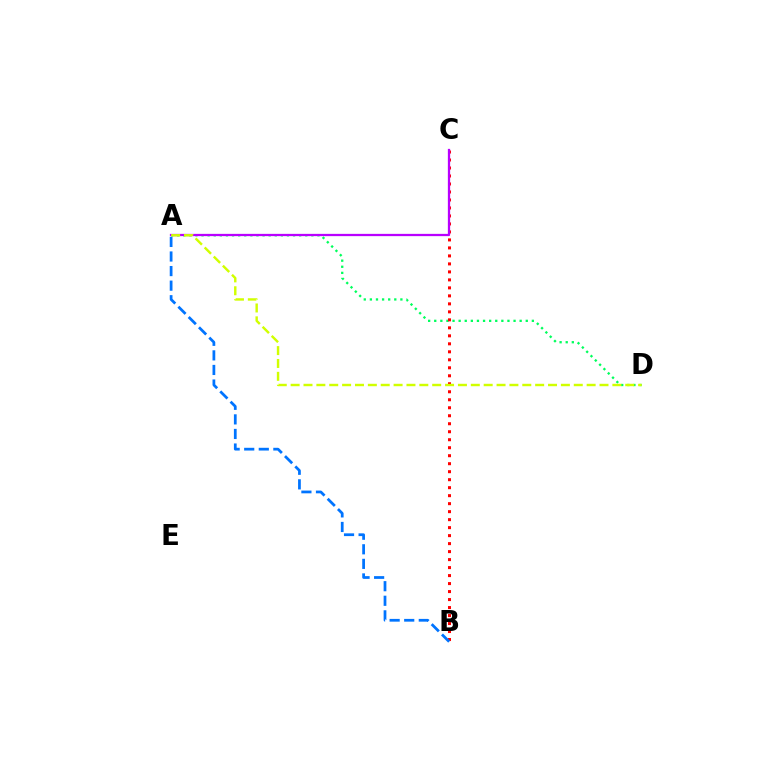{('A', 'D'): [{'color': '#00ff5c', 'line_style': 'dotted', 'thickness': 1.66}, {'color': '#d1ff00', 'line_style': 'dashed', 'thickness': 1.75}], ('B', 'C'): [{'color': '#ff0000', 'line_style': 'dotted', 'thickness': 2.17}], ('A', 'C'): [{'color': '#b900ff', 'line_style': 'solid', 'thickness': 1.63}], ('A', 'B'): [{'color': '#0074ff', 'line_style': 'dashed', 'thickness': 1.98}]}